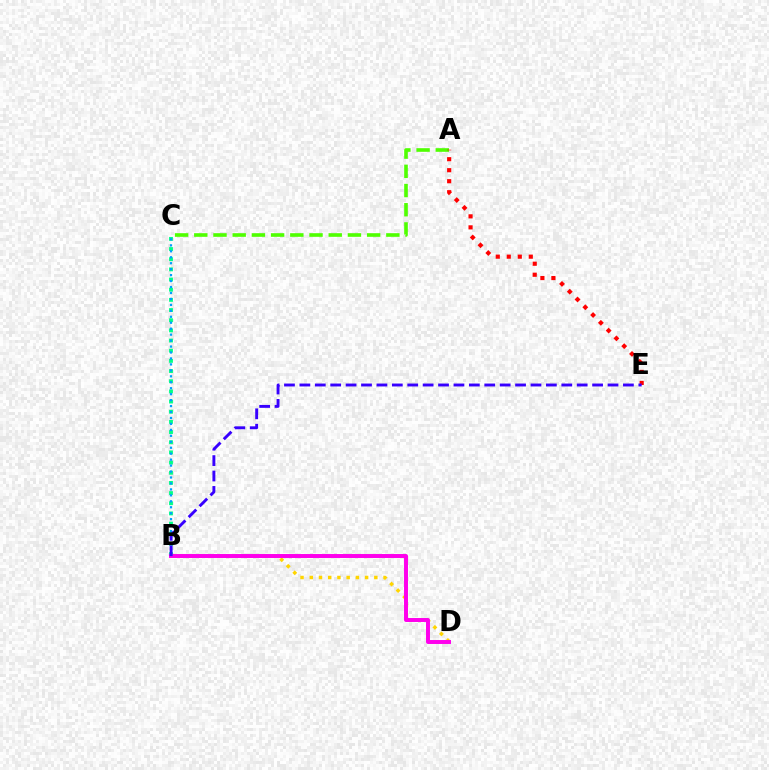{('B', 'D'): [{'color': '#ffd500', 'line_style': 'dotted', 'thickness': 2.51}, {'color': '#ff00ed', 'line_style': 'solid', 'thickness': 2.85}], ('B', 'C'): [{'color': '#00ff86', 'line_style': 'dotted', 'thickness': 2.76}, {'color': '#009eff', 'line_style': 'dotted', 'thickness': 1.62}], ('A', 'C'): [{'color': '#4fff00', 'line_style': 'dashed', 'thickness': 2.61}], ('A', 'E'): [{'color': '#ff0000', 'line_style': 'dotted', 'thickness': 2.99}], ('B', 'E'): [{'color': '#3700ff', 'line_style': 'dashed', 'thickness': 2.09}]}